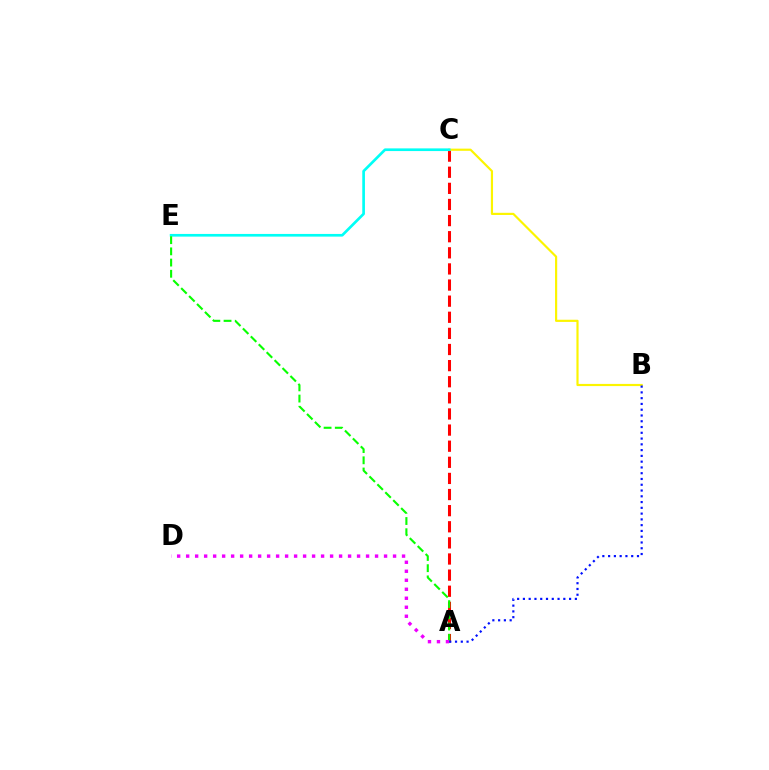{('A', 'C'): [{'color': '#ff0000', 'line_style': 'dashed', 'thickness': 2.19}], ('B', 'C'): [{'color': '#fcf500', 'line_style': 'solid', 'thickness': 1.57}], ('C', 'E'): [{'color': '#00fff6', 'line_style': 'solid', 'thickness': 1.93}], ('A', 'E'): [{'color': '#08ff00', 'line_style': 'dashed', 'thickness': 1.52}], ('A', 'D'): [{'color': '#ee00ff', 'line_style': 'dotted', 'thickness': 2.44}], ('A', 'B'): [{'color': '#0010ff', 'line_style': 'dotted', 'thickness': 1.57}]}